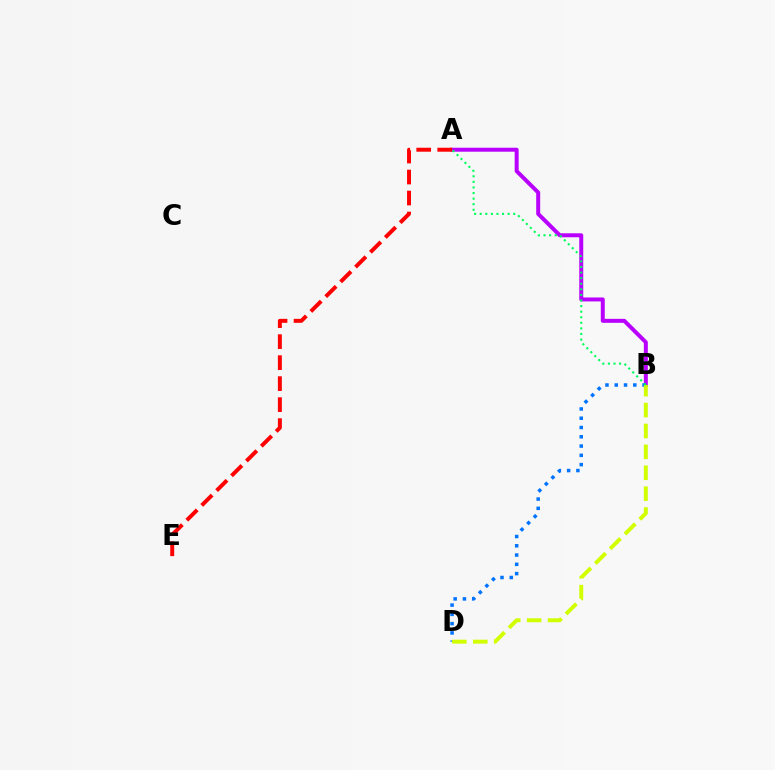{('A', 'B'): [{'color': '#b900ff', 'line_style': 'solid', 'thickness': 2.86}, {'color': '#00ff5c', 'line_style': 'dotted', 'thickness': 1.52}], ('B', 'D'): [{'color': '#0074ff', 'line_style': 'dotted', 'thickness': 2.52}, {'color': '#d1ff00', 'line_style': 'dashed', 'thickness': 2.84}], ('A', 'E'): [{'color': '#ff0000', 'line_style': 'dashed', 'thickness': 2.85}]}